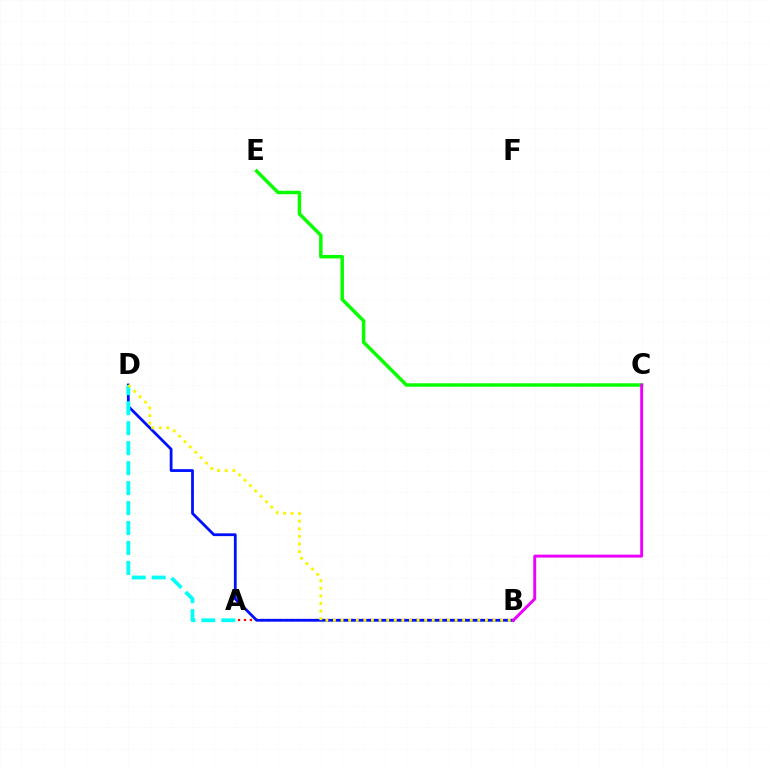{('A', 'B'): [{'color': '#ff0000', 'line_style': 'dotted', 'thickness': 1.61}], ('B', 'D'): [{'color': '#0010ff', 'line_style': 'solid', 'thickness': 2.0}, {'color': '#fcf500', 'line_style': 'dotted', 'thickness': 2.06}], ('A', 'D'): [{'color': '#00fff6', 'line_style': 'dashed', 'thickness': 2.71}], ('C', 'E'): [{'color': '#08ff00', 'line_style': 'solid', 'thickness': 2.5}], ('B', 'C'): [{'color': '#ee00ff', 'line_style': 'solid', 'thickness': 2.11}]}